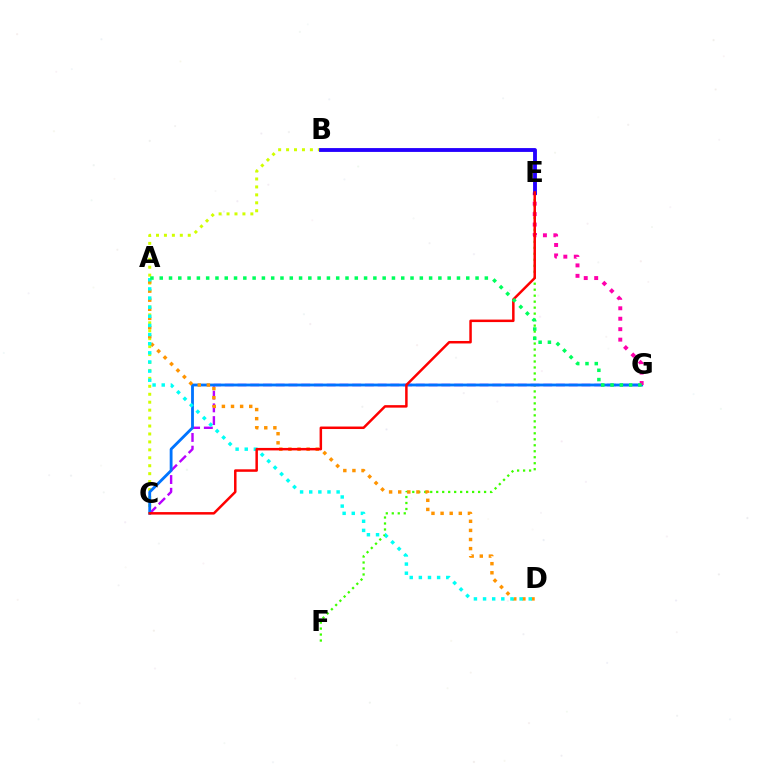{('E', 'F'): [{'color': '#3dff00', 'line_style': 'dotted', 'thickness': 1.63}], ('B', 'C'): [{'color': '#d1ff00', 'line_style': 'dotted', 'thickness': 2.16}], ('C', 'G'): [{'color': '#b900ff', 'line_style': 'dashed', 'thickness': 1.73}, {'color': '#0074ff', 'line_style': 'solid', 'thickness': 2.04}], ('A', 'D'): [{'color': '#ff9400', 'line_style': 'dotted', 'thickness': 2.47}, {'color': '#00fff6', 'line_style': 'dotted', 'thickness': 2.48}], ('E', 'G'): [{'color': '#ff00ac', 'line_style': 'dotted', 'thickness': 2.84}], ('B', 'E'): [{'color': '#2500ff', 'line_style': 'solid', 'thickness': 2.77}], ('C', 'E'): [{'color': '#ff0000', 'line_style': 'solid', 'thickness': 1.8}], ('A', 'G'): [{'color': '#00ff5c', 'line_style': 'dotted', 'thickness': 2.52}]}